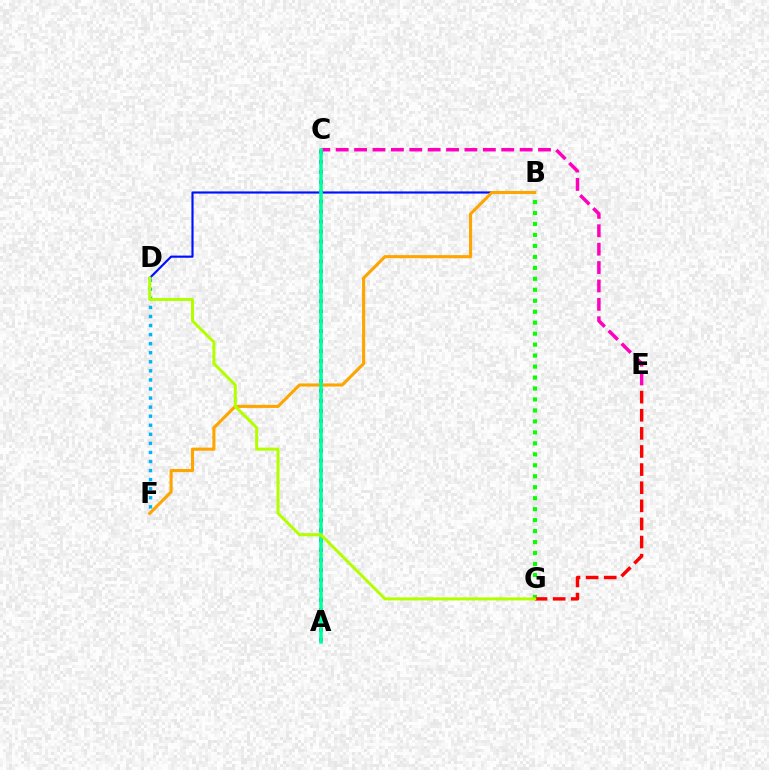{('B', 'D'): [{'color': '#0010ff', 'line_style': 'solid', 'thickness': 1.56}], ('D', 'F'): [{'color': '#00b5ff', 'line_style': 'dotted', 'thickness': 2.46}], ('C', 'E'): [{'color': '#ff00bd', 'line_style': 'dashed', 'thickness': 2.5}], ('B', 'G'): [{'color': '#08ff00', 'line_style': 'dotted', 'thickness': 2.98}], ('A', 'C'): [{'color': '#9b00ff', 'line_style': 'dotted', 'thickness': 2.71}, {'color': '#00ff9d', 'line_style': 'solid', 'thickness': 2.54}], ('B', 'F'): [{'color': '#ffa500', 'line_style': 'solid', 'thickness': 2.23}], ('E', 'G'): [{'color': '#ff0000', 'line_style': 'dashed', 'thickness': 2.46}], ('D', 'G'): [{'color': '#b3ff00', 'line_style': 'solid', 'thickness': 2.17}]}